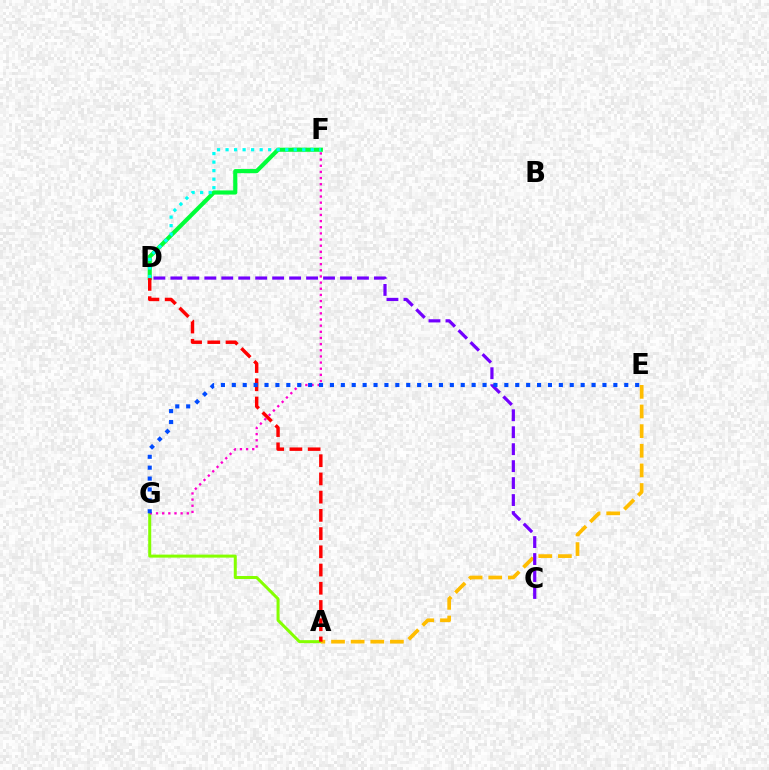{('A', 'G'): [{'color': '#84ff00', 'line_style': 'solid', 'thickness': 2.16}], ('F', 'G'): [{'color': '#ff00cf', 'line_style': 'dotted', 'thickness': 1.67}], ('A', 'E'): [{'color': '#ffbd00', 'line_style': 'dashed', 'thickness': 2.67}], ('C', 'D'): [{'color': '#7200ff', 'line_style': 'dashed', 'thickness': 2.3}], ('D', 'F'): [{'color': '#00ff39', 'line_style': 'solid', 'thickness': 2.98}, {'color': '#00fff6', 'line_style': 'dotted', 'thickness': 2.32}], ('A', 'D'): [{'color': '#ff0000', 'line_style': 'dashed', 'thickness': 2.48}], ('E', 'G'): [{'color': '#004bff', 'line_style': 'dotted', 'thickness': 2.96}]}